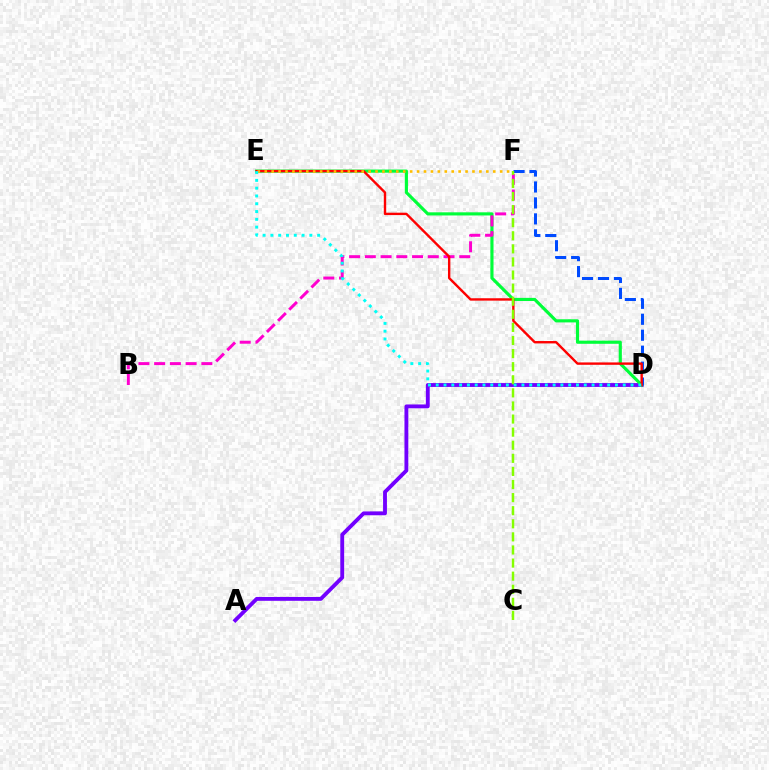{('A', 'D'): [{'color': '#7200ff', 'line_style': 'solid', 'thickness': 2.78}], ('D', 'E'): [{'color': '#00ff39', 'line_style': 'solid', 'thickness': 2.26}, {'color': '#ff0000', 'line_style': 'solid', 'thickness': 1.72}, {'color': '#00fff6', 'line_style': 'dotted', 'thickness': 2.12}], ('D', 'F'): [{'color': '#004bff', 'line_style': 'dashed', 'thickness': 2.17}], ('B', 'F'): [{'color': '#ff00cf', 'line_style': 'dashed', 'thickness': 2.14}], ('C', 'F'): [{'color': '#84ff00', 'line_style': 'dashed', 'thickness': 1.78}], ('E', 'F'): [{'color': '#ffbd00', 'line_style': 'dotted', 'thickness': 1.88}]}